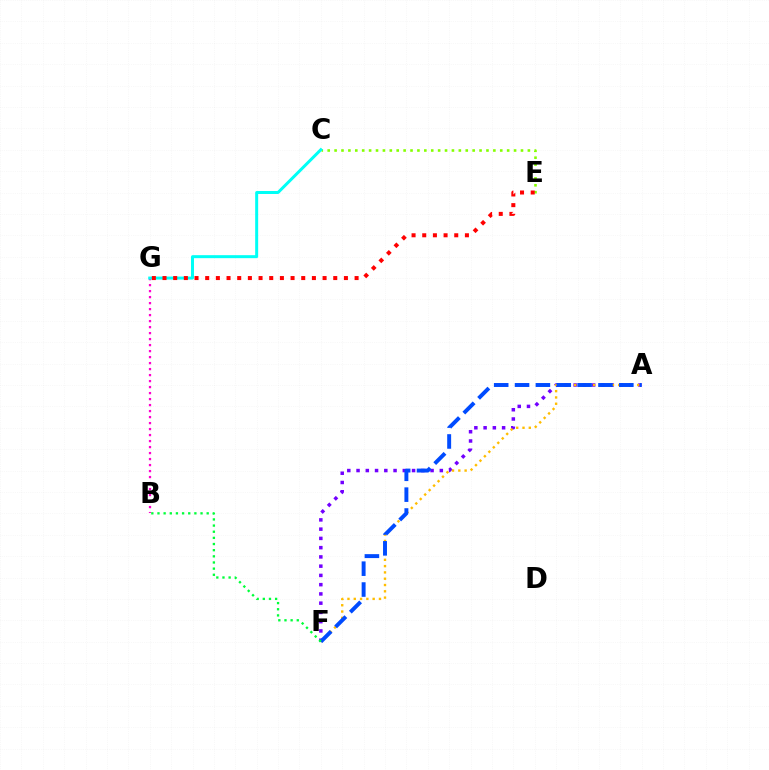{('B', 'G'): [{'color': '#ff00cf', 'line_style': 'dotted', 'thickness': 1.63}], ('C', 'E'): [{'color': '#84ff00', 'line_style': 'dotted', 'thickness': 1.88}], ('C', 'G'): [{'color': '#00fff6', 'line_style': 'solid', 'thickness': 2.16}], ('A', 'F'): [{'color': '#7200ff', 'line_style': 'dotted', 'thickness': 2.51}, {'color': '#ffbd00', 'line_style': 'dotted', 'thickness': 1.71}, {'color': '#004bff', 'line_style': 'dashed', 'thickness': 2.83}], ('E', 'G'): [{'color': '#ff0000', 'line_style': 'dotted', 'thickness': 2.9}], ('B', 'F'): [{'color': '#00ff39', 'line_style': 'dotted', 'thickness': 1.67}]}